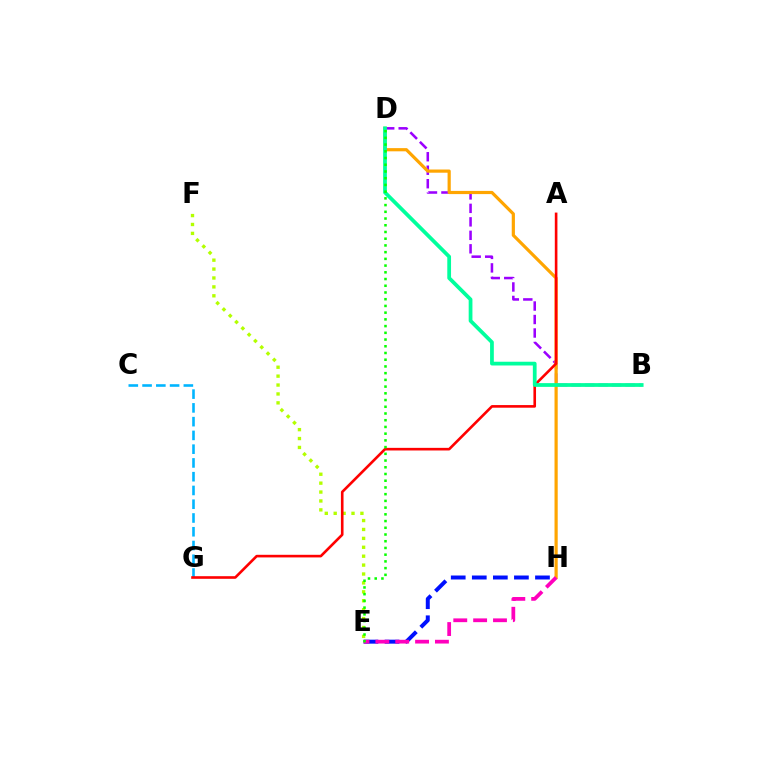{('B', 'D'): [{'color': '#9b00ff', 'line_style': 'dashed', 'thickness': 1.83}, {'color': '#00ff9d', 'line_style': 'solid', 'thickness': 2.7}], ('E', 'H'): [{'color': '#0010ff', 'line_style': 'dashed', 'thickness': 2.86}, {'color': '#ff00bd', 'line_style': 'dashed', 'thickness': 2.7}], ('E', 'F'): [{'color': '#b3ff00', 'line_style': 'dotted', 'thickness': 2.42}], ('D', 'H'): [{'color': '#ffa500', 'line_style': 'solid', 'thickness': 2.3}], ('C', 'G'): [{'color': '#00b5ff', 'line_style': 'dashed', 'thickness': 1.87}], ('A', 'G'): [{'color': '#ff0000', 'line_style': 'solid', 'thickness': 1.89}], ('D', 'E'): [{'color': '#08ff00', 'line_style': 'dotted', 'thickness': 1.83}]}